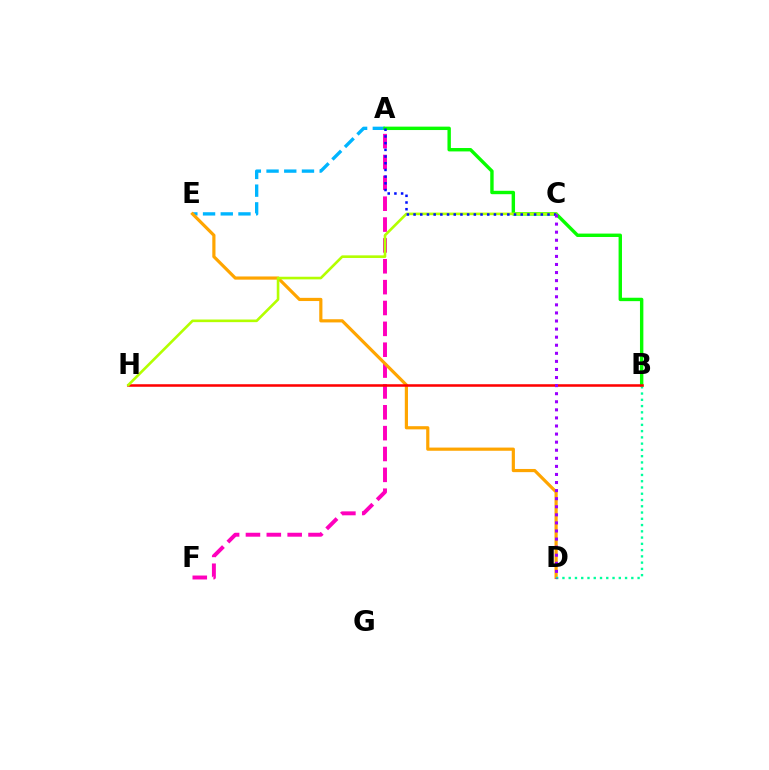{('A', 'F'): [{'color': '#ff00bd', 'line_style': 'dashed', 'thickness': 2.83}], ('A', 'E'): [{'color': '#00b5ff', 'line_style': 'dashed', 'thickness': 2.41}], ('A', 'B'): [{'color': '#08ff00', 'line_style': 'solid', 'thickness': 2.45}], ('D', 'E'): [{'color': '#ffa500', 'line_style': 'solid', 'thickness': 2.29}], ('B', 'D'): [{'color': '#00ff9d', 'line_style': 'dotted', 'thickness': 1.7}], ('B', 'H'): [{'color': '#ff0000', 'line_style': 'solid', 'thickness': 1.83}], ('C', 'H'): [{'color': '#b3ff00', 'line_style': 'solid', 'thickness': 1.89}], ('A', 'C'): [{'color': '#0010ff', 'line_style': 'dotted', 'thickness': 1.82}], ('C', 'D'): [{'color': '#9b00ff', 'line_style': 'dotted', 'thickness': 2.19}]}